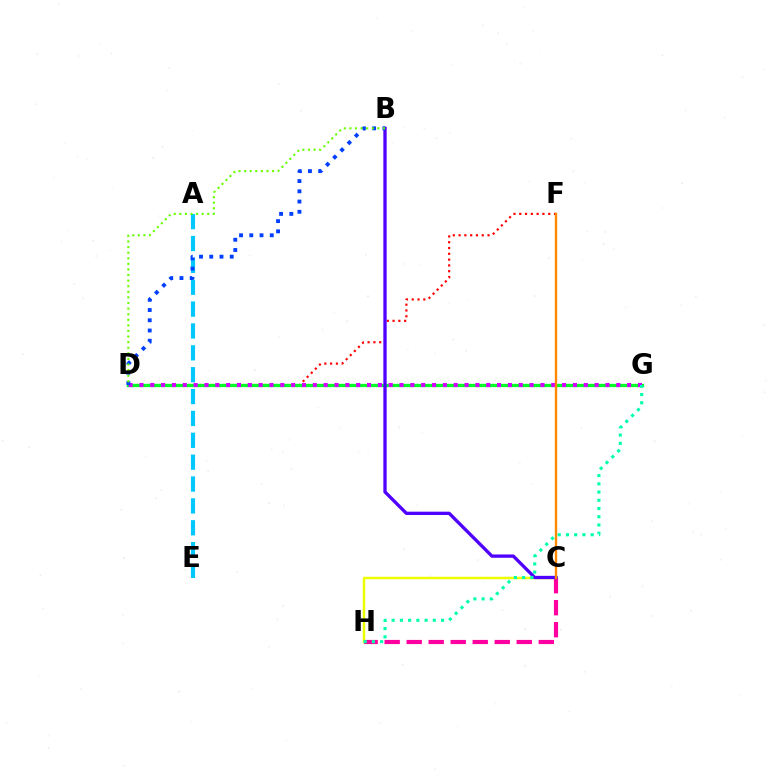{('D', 'F'): [{'color': '#ff0000', 'line_style': 'dotted', 'thickness': 1.57}], ('C', 'H'): [{'color': '#eeff00', 'line_style': 'solid', 'thickness': 1.79}, {'color': '#ff00a0', 'line_style': 'dashed', 'thickness': 2.99}], ('D', 'G'): [{'color': '#00ff27', 'line_style': 'solid', 'thickness': 2.38}, {'color': '#d600ff', 'line_style': 'dotted', 'thickness': 2.94}], ('A', 'E'): [{'color': '#00c7ff', 'line_style': 'dashed', 'thickness': 2.97}], ('B', 'C'): [{'color': '#4f00ff', 'line_style': 'solid', 'thickness': 2.39}], ('G', 'H'): [{'color': '#00ffaf', 'line_style': 'dotted', 'thickness': 2.24}], ('B', 'D'): [{'color': '#003fff', 'line_style': 'dotted', 'thickness': 2.78}, {'color': '#66ff00', 'line_style': 'dotted', 'thickness': 1.52}], ('C', 'F'): [{'color': '#ff8800', 'line_style': 'solid', 'thickness': 1.7}]}